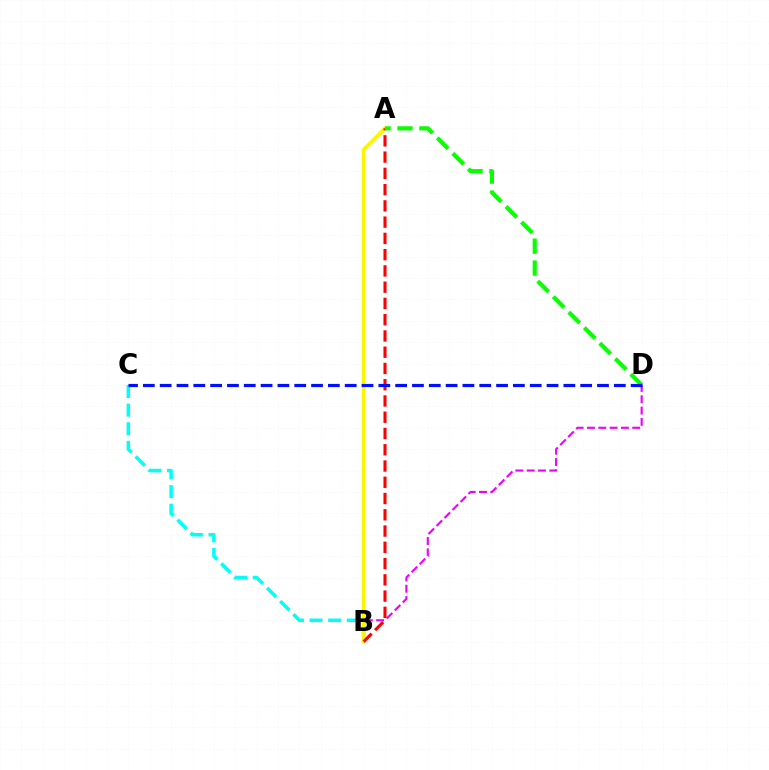{('B', 'D'): [{'color': '#ee00ff', 'line_style': 'dashed', 'thickness': 1.54}], ('B', 'C'): [{'color': '#00fff6', 'line_style': 'dashed', 'thickness': 2.53}], ('A', 'B'): [{'color': '#fcf500', 'line_style': 'solid', 'thickness': 2.67}, {'color': '#ff0000', 'line_style': 'dashed', 'thickness': 2.21}], ('A', 'D'): [{'color': '#08ff00', 'line_style': 'dashed', 'thickness': 2.98}], ('C', 'D'): [{'color': '#0010ff', 'line_style': 'dashed', 'thickness': 2.29}]}